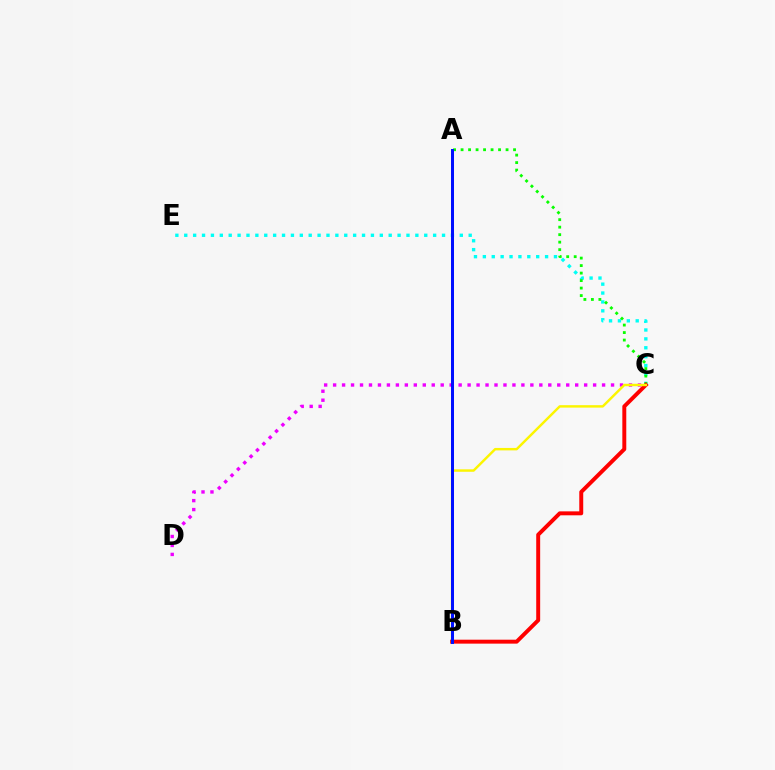{('C', 'E'): [{'color': '#00fff6', 'line_style': 'dotted', 'thickness': 2.42}], ('A', 'C'): [{'color': '#08ff00', 'line_style': 'dotted', 'thickness': 2.04}], ('C', 'D'): [{'color': '#ee00ff', 'line_style': 'dotted', 'thickness': 2.44}], ('B', 'C'): [{'color': '#ff0000', 'line_style': 'solid', 'thickness': 2.84}, {'color': '#fcf500', 'line_style': 'solid', 'thickness': 1.76}], ('A', 'B'): [{'color': '#0010ff', 'line_style': 'solid', 'thickness': 2.17}]}